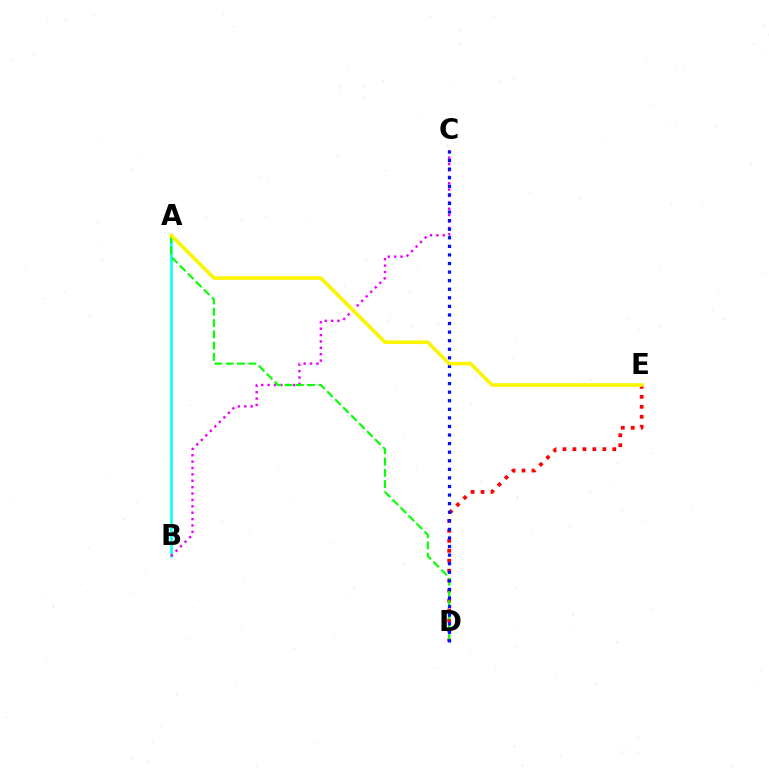{('D', 'E'): [{'color': '#ff0000', 'line_style': 'dotted', 'thickness': 2.71}], ('A', 'B'): [{'color': '#00fff6', 'line_style': 'solid', 'thickness': 1.81}], ('B', 'C'): [{'color': '#ee00ff', 'line_style': 'dotted', 'thickness': 1.73}], ('A', 'D'): [{'color': '#08ff00', 'line_style': 'dashed', 'thickness': 1.53}], ('C', 'D'): [{'color': '#0010ff', 'line_style': 'dotted', 'thickness': 2.33}], ('A', 'E'): [{'color': '#fcf500', 'line_style': 'solid', 'thickness': 2.57}]}